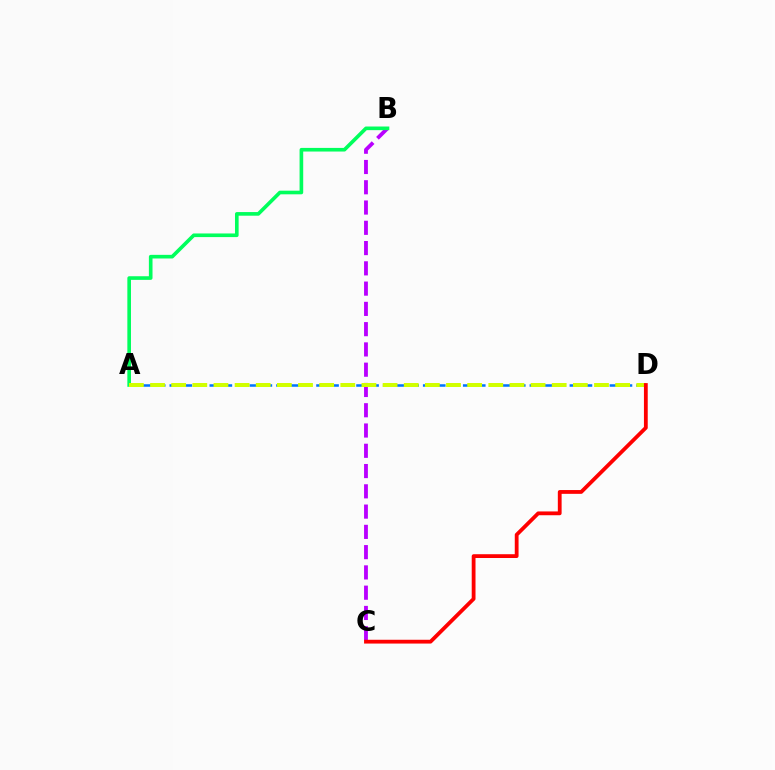{('B', 'C'): [{'color': '#b900ff', 'line_style': 'dashed', 'thickness': 2.75}], ('A', 'D'): [{'color': '#0074ff', 'line_style': 'dashed', 'thickness': 1.81}, {'color': '#d1ff00', 'line_style': 'dashed', 'thickness': 2.87}], ('A', 'B'): [{'color': '#00ff5c', 'line_style': 'solid', 'thickness': 2.62}], ('C', 'D'): [{'color': '#ff0000', 'line_style': 'solid', 'thickness': 2.73}]}